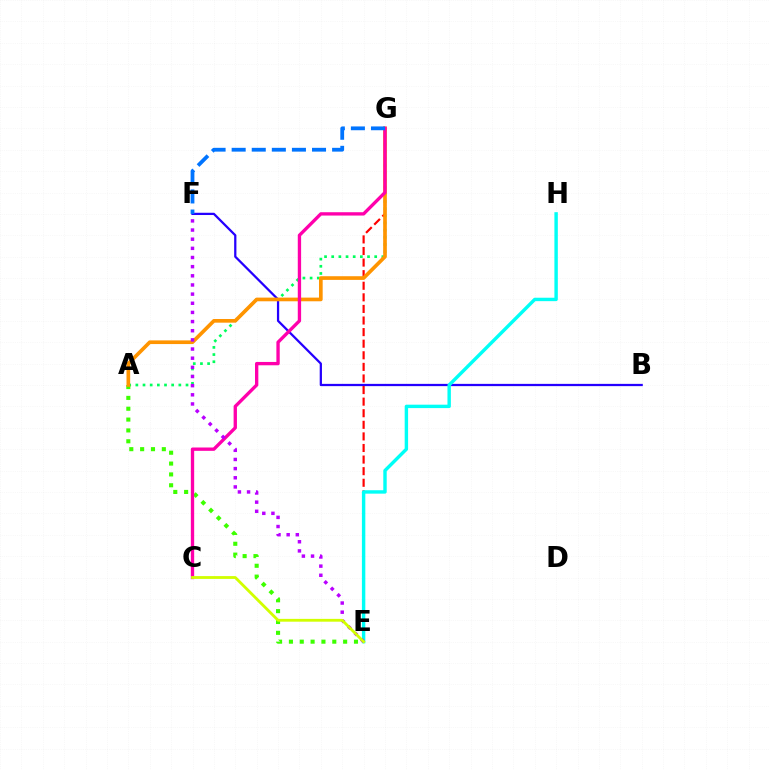{('B', 'F'): [{'color': '#2500ff', 'line_style': 'solid', 'thickness': 1.62}], ('A', 'G'): [{'color': '#00ff5c', 'line_style': 'dotted', 'thickness': 1.95}, {'color': '#ff9400', 'line_style': 'solid', 'thickness': 2.64}], ('E', 'G'): [{'color': '#ff0000', 'line_style': 'dashed', 'thickness': 1.57}], ('E', 'H'): [{'color': '#00fff6', 'line_style': 'solid', 'thickness': 2.46}], ('A', 'E'): [{'color': '#3dff00', 'line_style': 'dotted', 'thickness': 2.95}], ('C', 'G'): [{'color': '#ff00ac', 'line_style': 'solid', 'thickness': 2.4}], ('F', 'G'): [{'color': '#0074ff', 'line_style': 'dashed', 'thickness': 2.73}], ('E', 'F'): [{'color': '#b900ff', 'line_style': 'dotted', 'thickness': 2.49}], ('C', 'E'): [{'color': '#d1ff00', 'line_style': 'solid', 'thickness': 2.03}]}